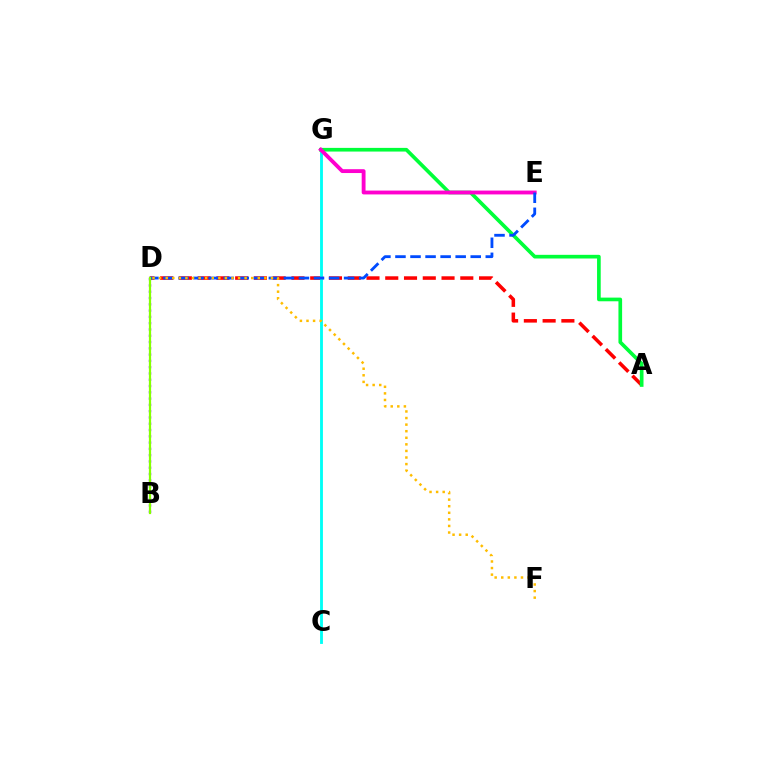{('A', 'D'): [{'color': '#ff0000', 'line_style': 'dashed', 'thickness': 2.55}], ('A', 'G'): [{'color': '#00ff39', 'line_style': 'solid', 'thickness': 2.64}], ('C', 'G'): [{'color': '#00fff6', 'line_style': 'solid', 'thickness': 2.05}], ('B', 'D'): [{'color': '#7200ff', 'line_style': 'dotted', 'thickness': 1.71}, {'color': '#84ff00', 'line_style': 'solid', 'thickness': 1.61}], ('E', 'G'): [{'color': '#ff00cf', 'line_style': 'solid', 'thickness': 2.77}], ('D', 'E'): [{'color': '#004bff', 'line_style': 'dashed', 'thickness': 2.04}], ('D', 'F'): [{'color': '#ffbd00', 'line_style': 'dotted', 'thickness': 1.79}]}